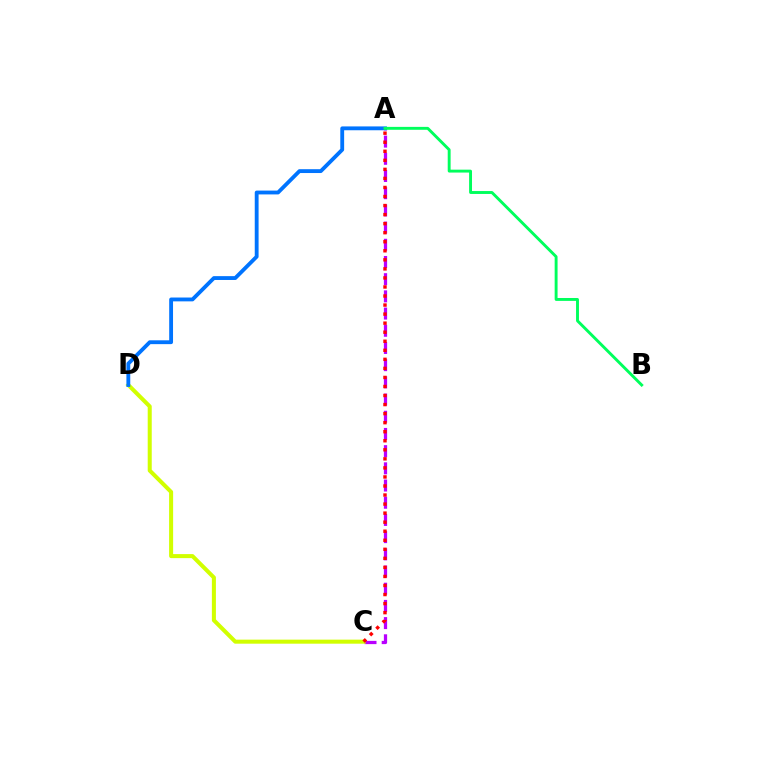{('A', 'C'): [{'color': '#b900ff', 'line_style': 'dashed', 'thickness': 2.34}, {'color': '#ff0000', 'line_style': 'dotted', 'thickness': 2.46}], ('C', 'D'): [{'color': '#d1ff00', 'line_style': 'solid', 'thickness': 2.9}], ('A', 'D'): [{'color': '#0074ff', 'line_style': 'solid', 'thickness': 2.76}], ('A', 'B'): [{'color': '#00ff5c', 'line_style': 'solid', 'thickness': 2.09}]}